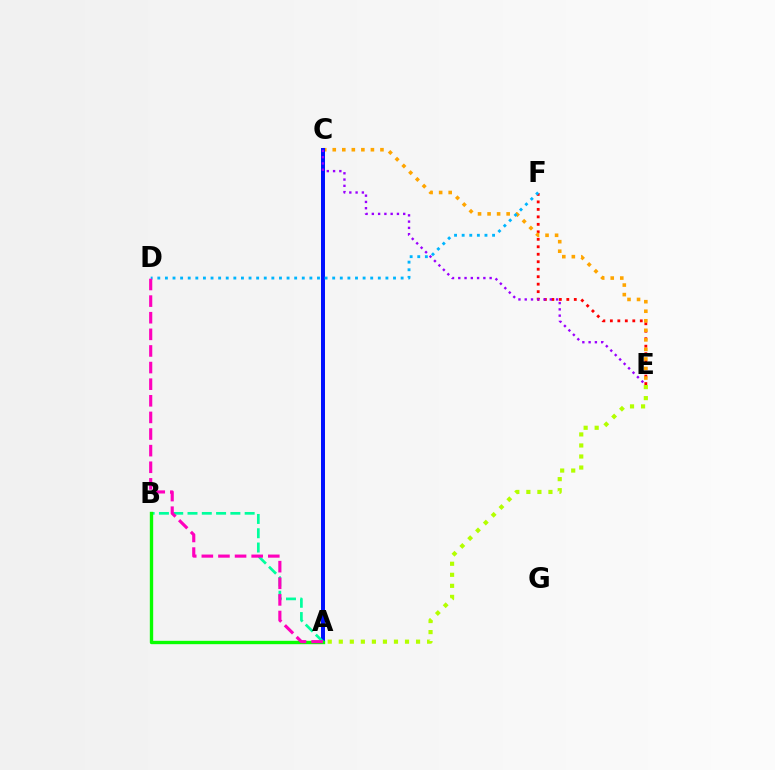{('E', 'F'): [{'color': '#ff0000', 'line_style': 'dotted', 'thickness': 2.03}], ('C', 'E'): [{'color': '#ffa500', 'line_style': 'dotted', 'thickness': 2.59}, {'color': '#9b00ff', 'line_style': 'dotted', 'thickness': 1.7}], ('A', 'C'): [{'color': '#0010ff', 'line_style': 'solid', 'thickness': 2.87}], ('A', 'B'): [{'color': '#00ff9d', 'line_style': 'dashed', 'thickness': 1.94}, {'color': '#08ff00', 'line_style': 'solid', 'thickness': 2.42}], ('D', 'F'): [{'color': '#00b5ff', 'line_style': 'dotted', 'thickness': 2.07}], ('A', 'D'): [{'color': '#ff00bd', 'line_style': 'dashed', 'thickness': 2.26}], ('A', 'E'): [{'color': '#b3ff00', 'line_style': 'dotted', 'thickness': 3.0}]}